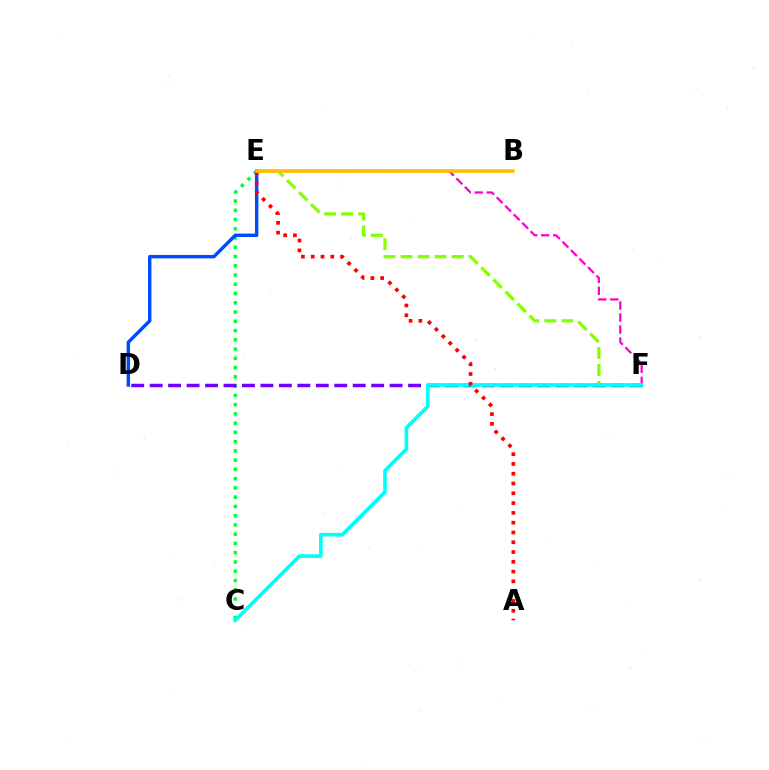{('E', 'F'): [{'color': '#ff00cf', 'line_style': 'dashed', 'thickness': 1.63}, {'color': '#84ff00', 'line_style': 'dashed', 'thickness': 2.31}], ('C', 'E'): [{'color': '#00ff39', 'line_style': 'dotted', 'thickness': 2.51}], ('D', 'F'): [{'color': '#7200ff', 'line_style': 'dashed', 'thickness': 2.51}], ('C', 'F'): [{'color': '#00fff6', 'line_style': 'solid', 'thickness': 2.64}], ('D', 'E'): [{'color': '#004bff', 'line_style': 'solid', 'thickness': 2.47}], ('A', 'E'): [{'color': '#ff0000', 'line_style': 'dotted', 'thickness': 2.66}], ('B', 'E'): [{'color': '#ffbd00', 'line_style': 'solid', 'thickness': 2.58}]}